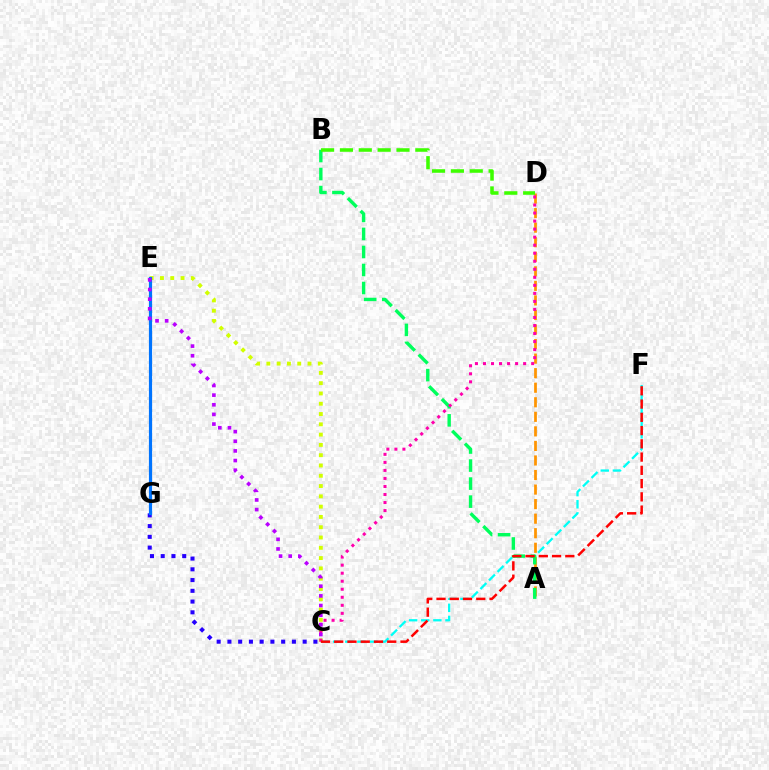{('C', 'G'): [{'color': '#2500ff', 'line_style': 'dotted', 'thickness': 2.92}], ('C', 'F'): [{'color': '#00fff6', 'line_style': 'dashed', 'thickness': 1.65}, {'color': '#ff0000', 'line_style': 'dashed', 'thickness': 1.8}], ('C', 'E'): [{'color': '#d1ff00', 'line_style': 'dotted', 'thickness': 2.8}, {'color': '#b900ff', 'line_style': 'dotted', 'thickness': 2.62}], ('E', 'G'): [{'color': '#0074ff', 'line_style': 'solid', 'thickness': 2.28}], ('A', 'D'): [{'color': '#ff9400', 'line_style': 'dashed', 'thickness': 1.98}], ('A', 'B'): [{'color': '#00ff5c', 'line_style': 'dashed', 'thickness': 2.45}], ('B', 'D'): [{'color': '#3dff00', 'line_style': 'dashed', 'thickness': 2.56}], ('C', 'D'): [{'color': '#ff00ac', 'line_style': 'dotted', 'thickness': 2.18}]}